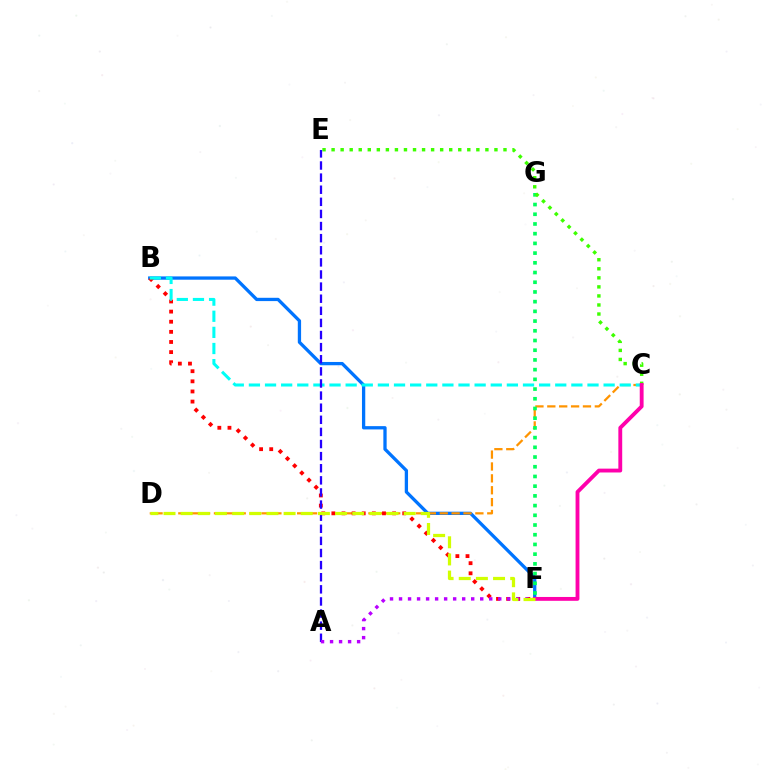{('B', 'F'): [{'color': '#0074ff', 'line_style': 'solid', 'thickness': 2.37}, {'color': '#ff0000', 'line_style': 'dotted', 'thickness': 2.75}], ('C', 'D'): [{'color': '#ff9400', 'line_style': 'dashed', 'thickness': 1.61}], ('F', 'G'): [{'color': '#00ff5c', 'line_style': 'dotted', 'thickness': 2.64}], ('C', 'E'): [{'color': '#3dff00', 'line_style': 'dotted', 'thickness': 2.46}], ('B', 'C'): [{'color': '#00fff6', 'line_style': 'dashed', 'thickness': 2.19}], ('C', 'F'): [{'color': '#ff00ac', 'line_style': 'solid', 'thickness': 2.77}], ('A', 'E'): [{'color': '#2500ff', 'line_style': 'dashed', 'thickness': 1.65}], ('A', 'F'): [{'color': '#b900ff', 'line_style': 'dotted', 'thickness': 2.45}], ('D', 'F'): [{'color': '#d1ff00', 'line_style': 'dashed', 'thickness': 2.33}]}